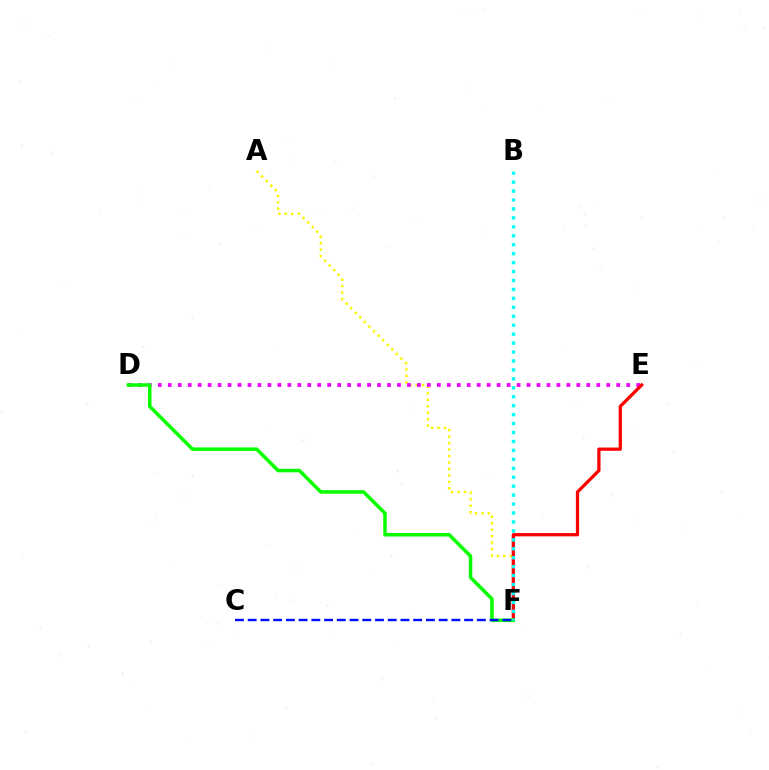{('A', 'F'): [{'color': '#fcf500', 'line_style': 'dotted', 'thickness': 1.76}], ('D', 'E'): [{'color': '#ee00ff', 'line_style': 'dotted', 'thickness': 2.71}], ('E', 'F'): [{'color': '#ff0000', 'line_style': 'solid', 'thickness': 2.34}], ('D', 'F'): [{'color': '#08ff00', 'line_style': 'solid', 'thickness': 2.53}], ('B', 'F'): [{'color': '#00fff6', 'line_style': 'dotted', 'thickness': 2.43}], ('C', 'F'): [{'color': '#0010ff', 'line_style': 'dashed', 'thickness': 1.73}]}